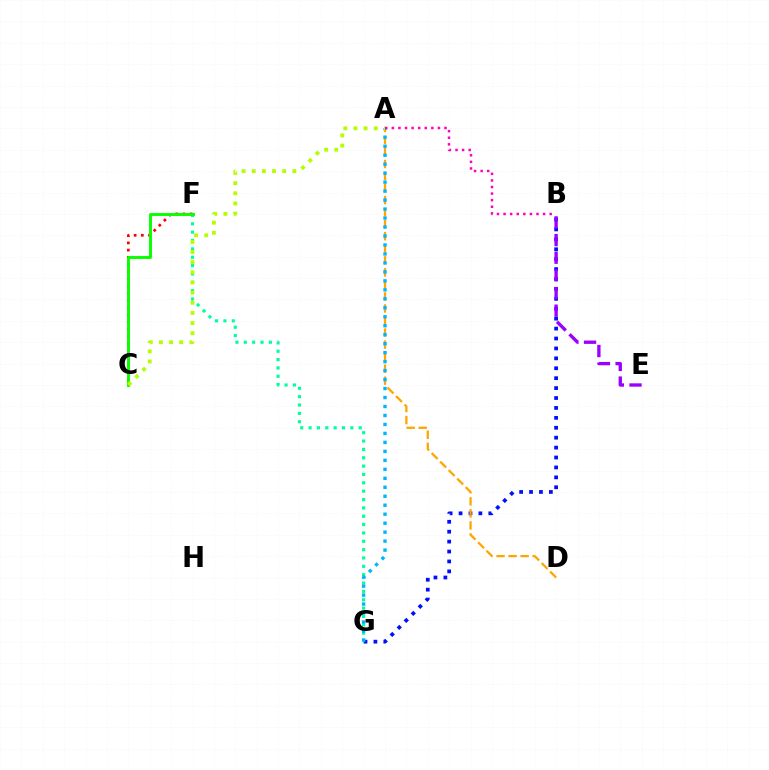{('B', 'G'): [{'color': '#0010ff', 'line_style': 'dotted', 'thickness': 2.69}], ('C', 'F'): [{'color': '#ff0000', 'line_style': 'dotted', 'thickness': 1.96}, {'color': '#08ff00', 'line_style': 'solid', 'thickness': 2.1}], ('F', 'G'): [{'color': '#00ff9d', 'line_style': 'dotted', 'thickness': 2.27}], ('A', 'D'): [{'color': '#ffa500', 'line_style': 'dashed', 'thickness': 1.64}], ('B', 'E'): [{'color': '#9b00ff', 'line_style': 'dashed', 'thickness': 2.4}], ('A', 'G'): [{'color': '#00b5ff', 'line_style': 'dotted', 'thickness': 2.44}], ('A', 'C'): [{'color': '#b3ff00', 'line_style': 'dotted', 'thickness': 2.76}], ('A', 'B'): [{'color': '#ff00bd', 'line_style': 'dotted', 'thickness': 1.79}]}